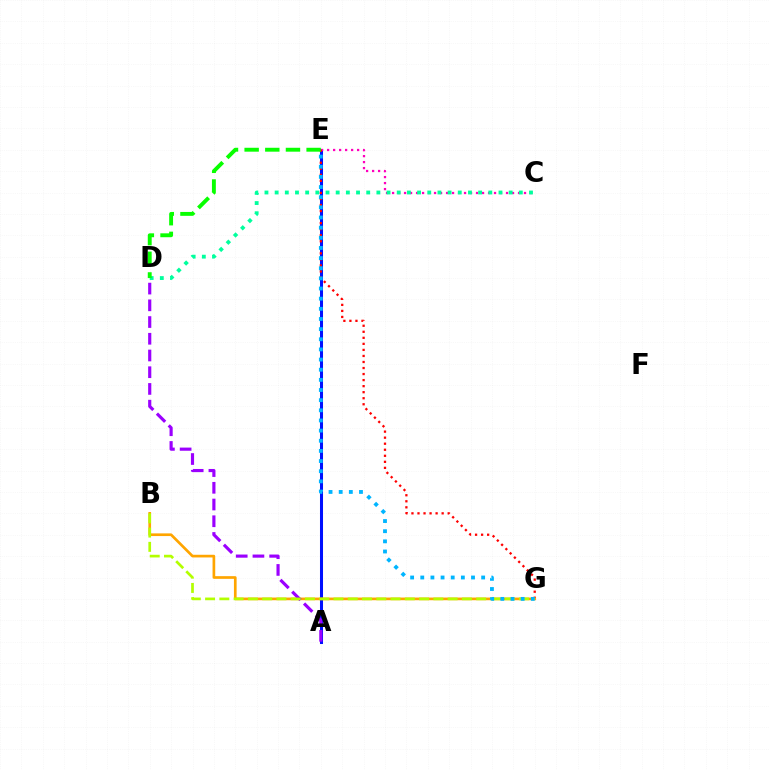{('A', 'E'): [{'color': '#0010ff', 'line_style': 'solid', 'thickness': 2.19}], ('C', 'E'): [{'color': '#ff00bd', 'line_style': 'dotted', 'thickness': 1.63}], ('E', 'G'): [{'color': '#ff0000', 'line_style': 'dotted', 'thickness': 1.64}, {'color': '#00b5ff', 'line_style': 'dotted', 'thickness': 2.76}], ('C', 'D'): [{'color': '#00ff9d', 'line_style': 'dotted', 'thickness': 2.76}], ('B', 'G'): [{'color': '#ffa500', 'line_style': 'solid', 'thickness': 1.93}, {'color': '#b3ff00', 'line_style': 'dashed', 'thickness': 1.94}], ('D', 'E'): [{'color': '#08ff00', 'line_style': 'dashed', 'thickness': 2.81}], ('A', 'D'): [{'color': '#9b00ff', 'line_style': 'dashed', 'thickness': 2.27}]}